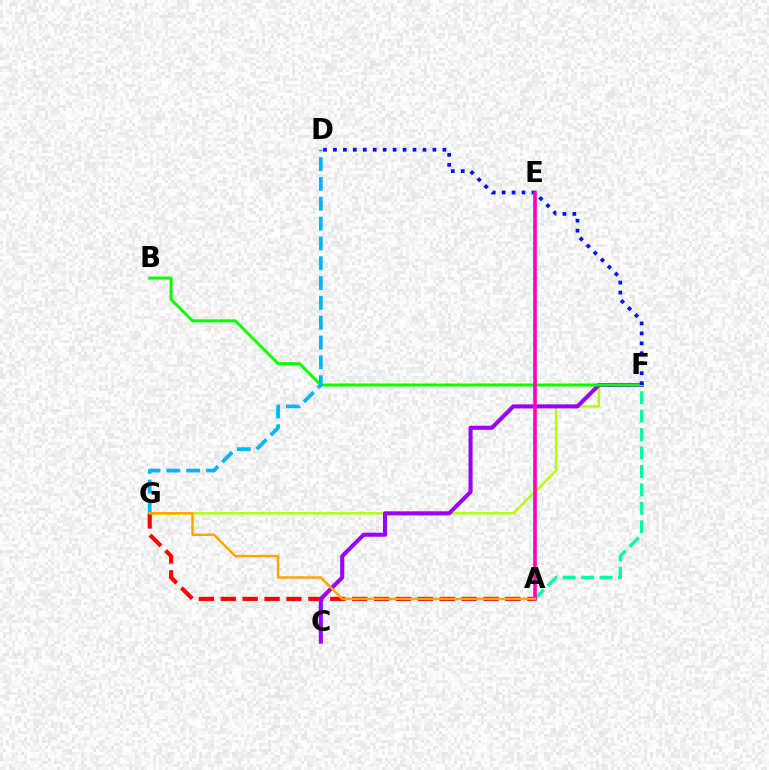{('F', 'G'): [{'color': '#b3ff00', 'line_style': 'solid', 'thickness': 1.76}], ('A', 'G'): [{'color': '#ff0000', 'line_style': 'dashed', 'thickness': 2.98}, {'color': '#ffa500', 'line_style': 'solid', 'thickness': 1.79}], ('C', 'F'): [{'color': '#9b00ff', 'line_style': 'solid', 'thickness': 2.93}], ('B', 'F'): [{'color': '#08ff00', 'line_style': 'solid', 'thickness': 2.16}], ('D', 'F'): [{'color': '#0010ff', 'line_style': 'dotted', 'thickness': 2.7}], ('D', 'G'): [{'color': '#00b5ff', 'line_style': 'dashed', 'thickness': 2.69}], ('A', 'F'): [{'color': '#00ff9d', 'line_style': 'dashed', 'thickness': 2.51}], ('A', 'E'): [{'color': '#ff00bd', 'line_style': 'solid', 'thickness': 2.59}]}